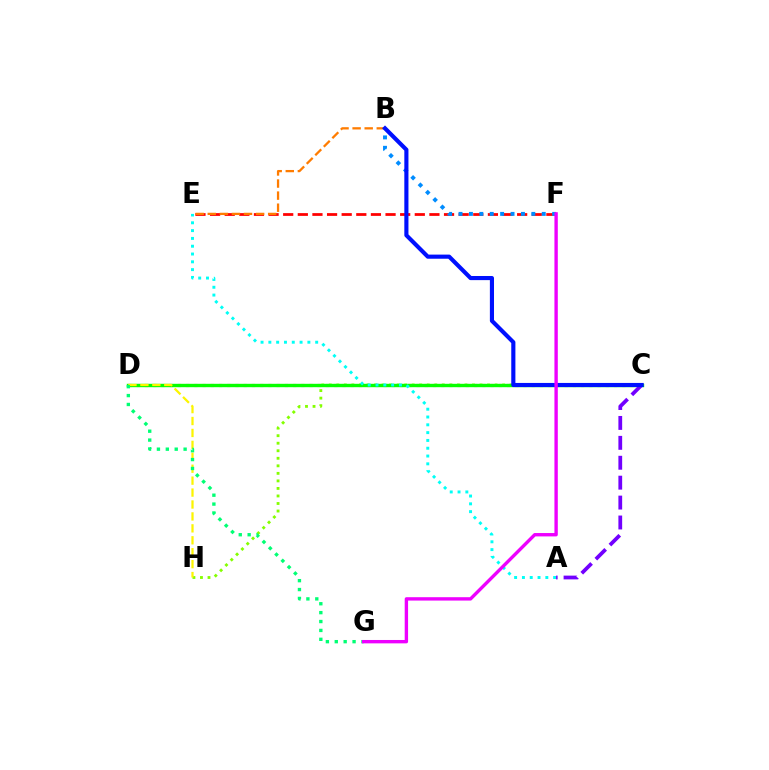{('C', 'H'): [{'color': '#84ff00', 'line_style': 'dotted', 'thickness': 2.05}], ('E', 'F'): [{'color': '#ff0000', 'line_style': 'dashed', 'thickness': 1.99}], ('C', 'D'): [{'color': '#ff0094', 'line_style': 'dotted', 'thickness': 2.24}, {'color': '#08ff00', 'line_style': 'solid', 'thickness': 2.44}], ('B', 'E'): [{'color': '#ff7c00', 'line_style': 'dashed', 'thickness': 1.64}], ('A', 'E'): [{'color': '#00fff6', 'line_style': 'dotted', 'thickness': 2.12}], ('D', 'H'): [{'color': '#fcf500', 'line_style': 'dashed', 'thickness': 1.62}], ('A', 'C'): [{'color': '#7200ff', 'line_style': 'dashed', 'thickness': 2.71}], ('B', 'F'): [{'color': '#008cff', 'line_style': 'dotted', 'thickness': 2.83}], ('D', 'G'): [{'color': '#00ff74', 'line_style': 'dotted', 'thickness': 2.42}], ('B', 'C'): [{'color': '#0010ff', 'line_style': 'solid', 'thickness': 2.97}], ('F', 'G'): [{'color': '#ee00ff', 'line_style': 'solid', 'thickness': 2.43}]}